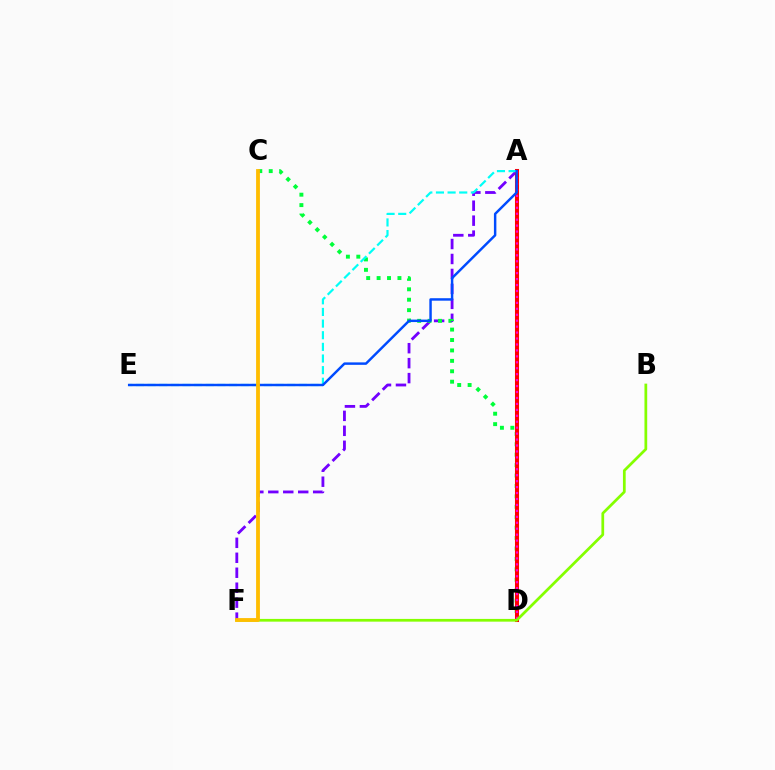{('A', 'F'): [{'color': '#7200ff', 'line_style': 'dashed', 'thickness': 2.03}], ('C', 'D'): [{'color': '#00ff39', 'line_style': 'dotted', 'thickness': 2.83}], ('A', 'D'): [{'color': '#ff0000', 'line_style': 'solid', 'thickness': 2.92}, {'color': '#ff00cf', 'line_style': 'dotted', 'thickness': 1.61}], ('B', 'F'): [{'color': '#84ff00', 'line_style': 'solid', 'thickness': 1.97}], ('A', 'E'): [{'color': '#00fff6', 'line_style': 'dashed', 'thickness': 1.58}, {'color': '#004bff', 'line_style': 'solid', 'thickness': 1.77}], ('C', 'F'): [{'color': '#ffbd00', 'line_style': 'solid', 'thickness': 2.75}]}